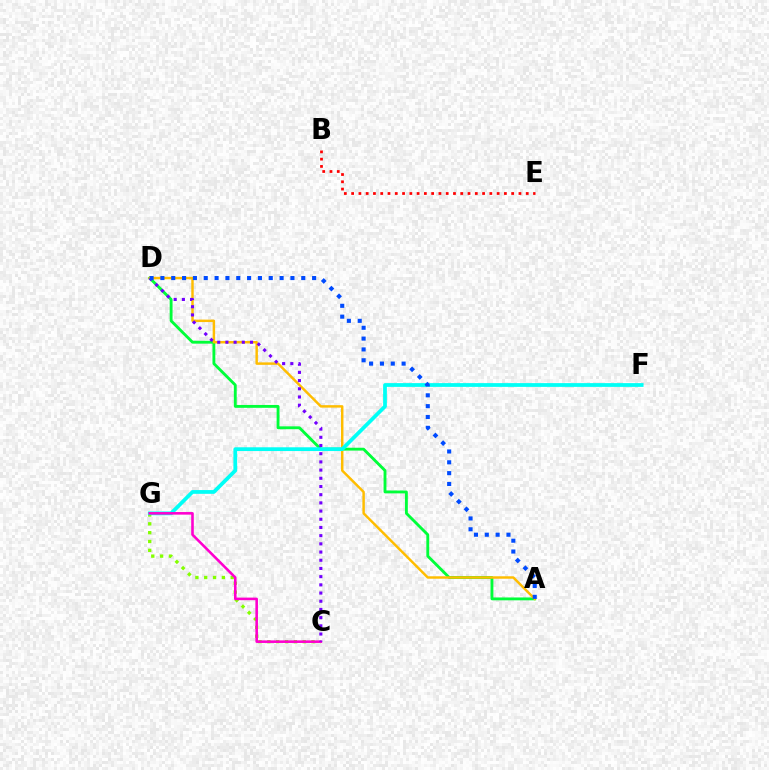{('A', 'D'): [{'color': '#00ff39', 'line_style': 'solid', 'thickness': 2.06}, {'color': '#ffbd00', 'line_style': 'solid', 'thickness': 1.77}, {'color': '#004bff', 'line_style': 'dotted', 'thickness': 2.94}], ('B', 'E'): [{'color': '#ff0000', 'line_style': 'dotted', 'thickness': 1.98}], ('C', 'G'): [{'color': '#84ff00', 'line_style': 'dotted', 'thickness': 2.4}, {'color': '#ff00cf', 'line_style': 'solid', 'thickness': 1.86}], ('F', 'G'): [{'color': '#00fff6', 'line_style': 'solid', 'thickness': 2.71}], ('C', 'D'): [{'color': '#7200ff', 'line_style': 'dotted', 'thickness': 2.23}]}